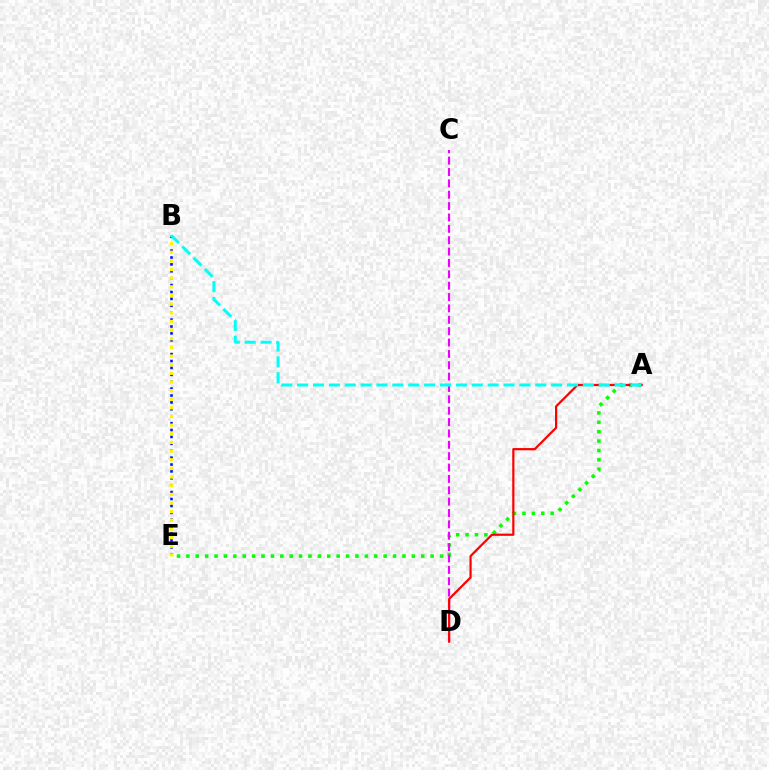{('A', 'E'): [{'color': '#08ff00', 'line_style': 'dotted', 'thickness': 2.55}], ('B', 'E'): [{'color': '#0010ff', 'line_style': 'dotted', 'thickness': 1.87}, {'color': '#fcf500', 'line_style': 'dotted', 'thickness': 2.35}], ('C', 'D'): [{'color': '#ee00ff', 'line_style': 'dashed', 'thickness': 1.54}], ('A', 'D'): [{'color': '#ff0000', 'line_style': 'solid', 'thickness': 1.6}], ('A', 'B'): [{'color': '#00fff6', 'line_style': 'dashed', 'thickness': 2.16}]}